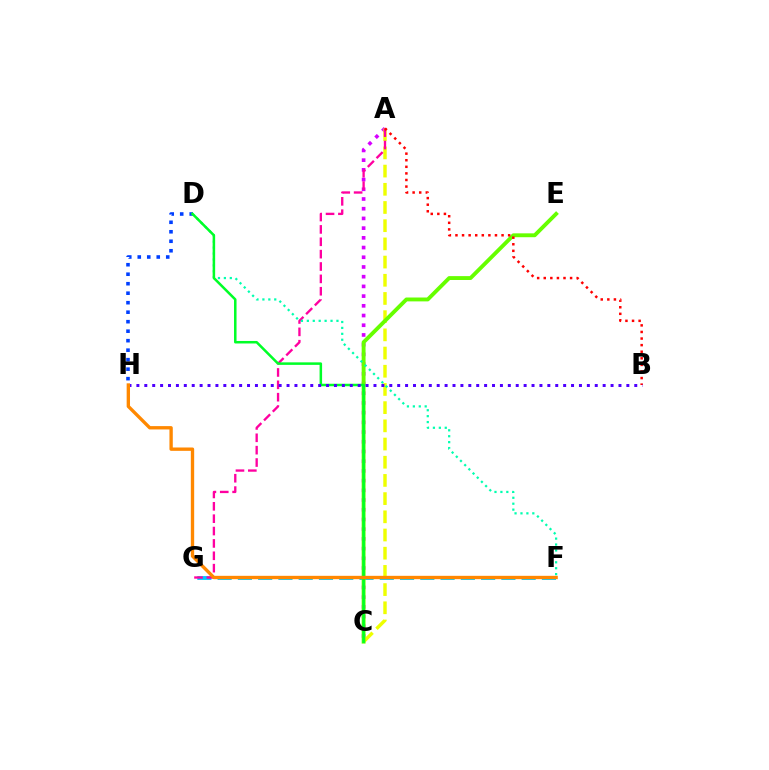{('A', 'C'): [{'color': '#d600ff', 'line_style': 'dotted', 'thickness': 2.64}, {'color': '#eeff00', 'line_style': 'dashed', 'thickness': 2.47}], ('F', 'G'): [{'color': '#00c7ff', 'line_style': 'dashed', 'thickness': 2.75}], ('D', 'H'): [{'color': '#003fff', 'line_style': 'dotted', 'thickness': 2.58}], ('C', 'E'): [{'color': '#66ff00', 'line_style': 'solid', 'thickness': 2.79}], ('A', 'G'): [{'color': '#ff00a0', 'line_style': 'dashed', 'thickness': 1.68}], ('D', 'F'): [{'color': '#00ffaf', 'line_style': 'dotted', 'thickness': 1.61}], ('C', 'D'): [{'color': '#00ff27', 'line_style': 'solid', 'thickness': 1.81}], ('A', 'B'): [{'color': '#ff0000', 'line_style': 'dotted', 'thickness': 1.79}], ('B', 'H'): [{'color': '#4f00ff', 'line_style': 'dotted', 'thickness': 2.15}], ('F', 'H'): [{'color': '#ff8800', 'line_style': 'solid', 'thickness': 2.41}]}